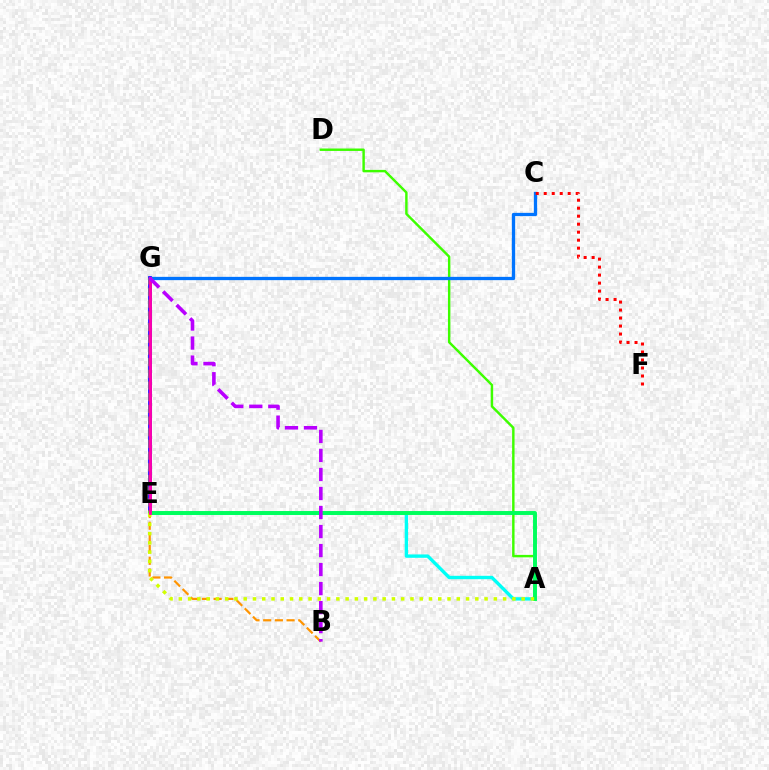{('A', 'E'): [{'color': '#00fff6', 'line_style': 'solid', 'thickness': 2.43}, {'color': '#00ff5c', 'line_style': 'solid', 'thickness': 2.83}, {'color': '#d1ff00', 'line_style': 'dotted', 'thickness': 2.52}], ('A', 'D'): [{'color': '#3dff00', 'line_style': 'solid', 'thickness': 1.75}], ('E', 'G'): [{'color': '#2500ff', 'line_style': 'solid', 'thickness': 2.69}, {'color': '#ff00ac', 'line_style': 'solid', 'thickness': 2.04}], ('C', 'G'): [{'color': '#0074ff', 'line_style': 'solid', 'thickness': 2.37}], ('C', 'F'): [{'color': '#ff0000', 'line_style': 'dotted', 'thickness': 2.17}], ('B', 'G'): [{'color': '#ff9400', 'line_style': 'dashed', 'thickness': 1.59}, {'color': '#b900ff', 'line_style': 'dashed', 'thickness': 2.58}]}